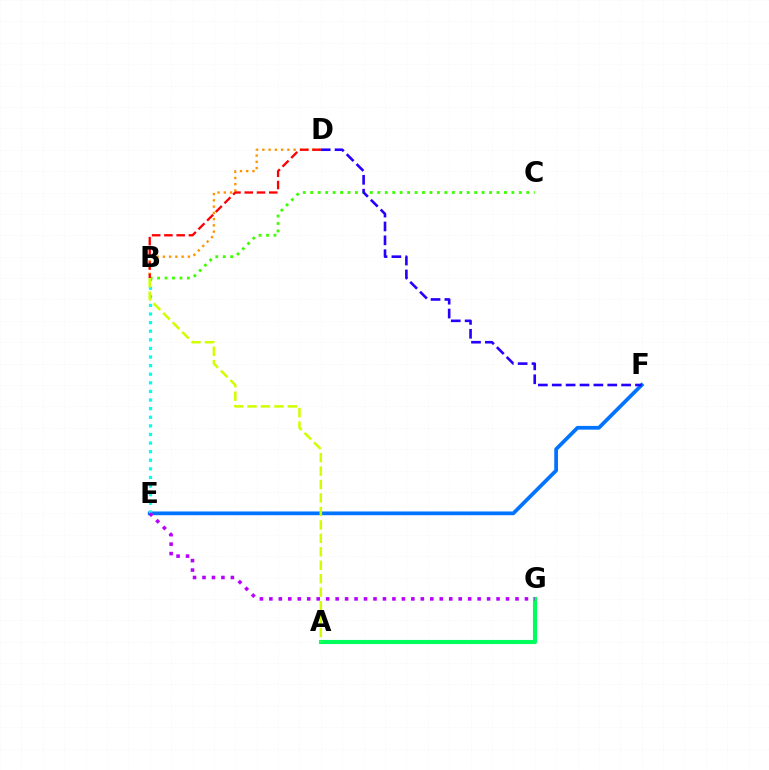{('E', 'F'): [{'color': '#0074ff', 'line_style': 'solid', 'thickness': 2.69}], ('B', 'C'): [{'color': '#3dff00', 'line_style': 'dotted', 'thickness': 2.02}], ('B', 'D'): [{'color': '#ff9400', 'line_style': 'dotted', 'thickness': 1.7}, {'color': '#ff0000', 'line_style': 'dashed', 'thickness': 1.67}], ('A', 'G'): [{'color': '#ff00ac', 'line_style': 'dotted', 'thickness': 2.14}, {'color': '#00ff5c', 'line_style': 'solid', 'thickness': 2.96}], ('D', 'F'): [{'color': '#2500ff', 'line_style': 'dashed', 'thickness': 1.88}], ('B', 'E'): [{'color': '#00fff6', 'line_style': 'dotted', 'thickness': 2.34}], ('E', 'G'): [{'color': '#b900ff', 'line_style': 'dotted', 'thickness': 2.57}], ('A', 'B'): [{'color': '#d1ff00', 'line_style': 'dashed', 'thickness': 1.83}]}